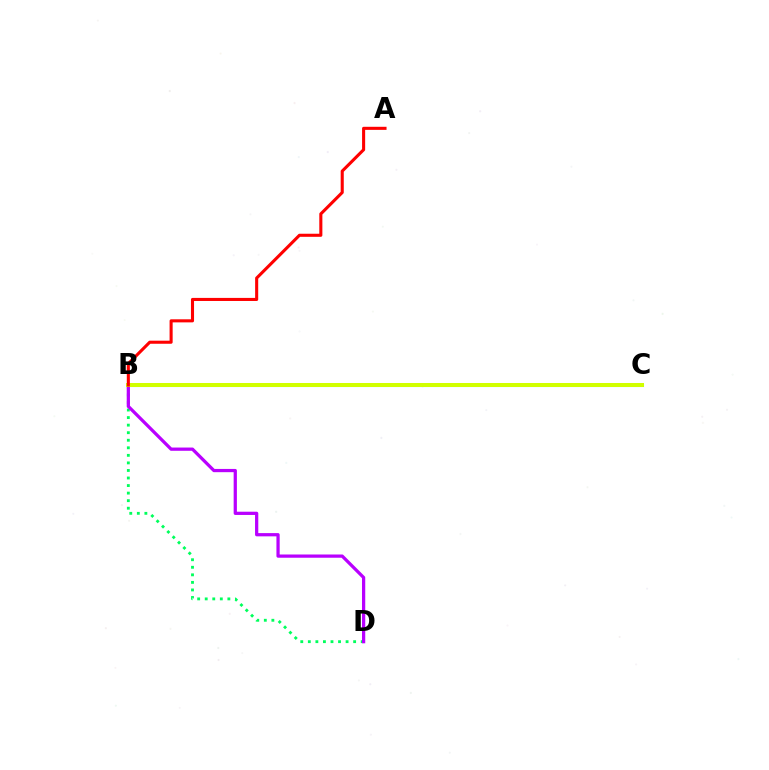{('B', 'C'): [{'color': '#0074ff', 'line_style': 'solid', 'thickness': 2.19}, {'color': '#d1ff00', 'line_style': 'solid', 'thickness': 2.89}], ('B', 'D'): [{'color': '#00ff5c', 'line_style': 'dotted', 'thickness': 2.05}, {'color': '#b900ff', 'line_style': 'solid', 'thickness': 2.34}], ('A', 'B'): [{'color': '#ff0000', 'line_style': 'solid', 'thickness': 2.21}]}